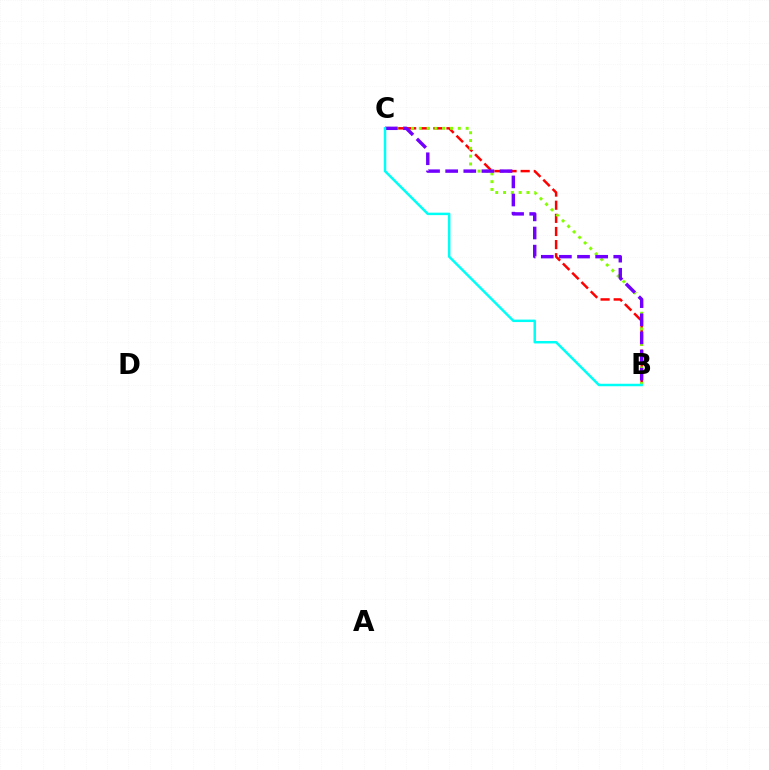{('B', 'C'): [{'color': '#ff0000', 'line_style': 'dashed', 'thickness': 1.78}, {'color': '#84ff00', 'line_style': 'dotted', 'thickness': 2.12}, {'color': '#7200ff', 'line_style': 'dashed', 'thickness': 2.46}, {'color': '#00fff6', 'line_style': 'solid', 'thickness': 1.78}]}